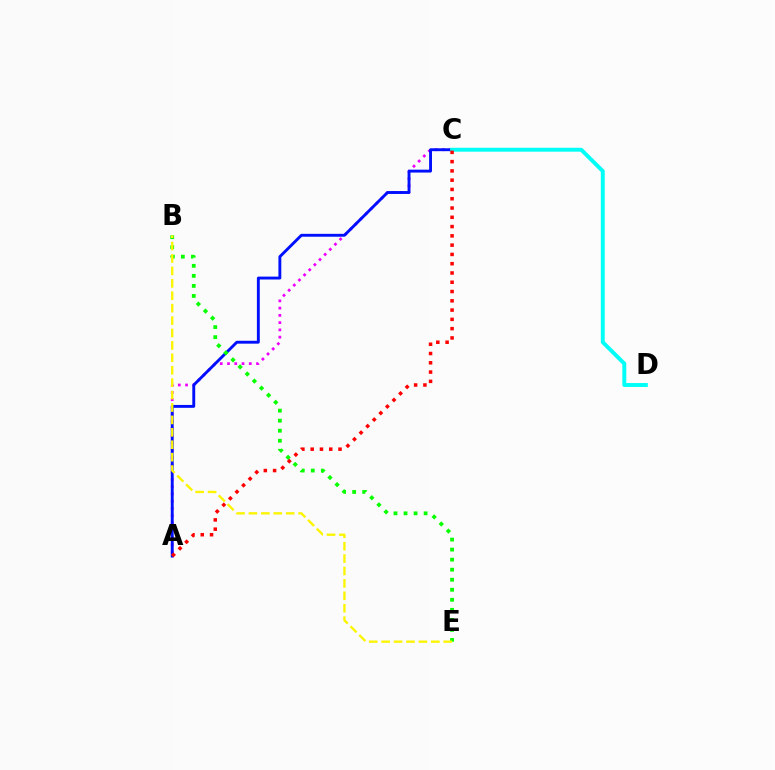{('A', 'C'): [{'color': '#ee00ff', 'line_style': 'dotted', 'thickness': 1.97}, {'color': '#0010ff', 'line_style': 'solid', 'thickness': 2.08}, {'color': '#ff0000', 'line_style': 'dotted', 'thickness': 2.52}], ('C', 'D'): [{'color': '#00fff6', 'line_style': 'solid', 'thickness': 2.82}], ('B', 'E'): [{'color': '#08ff00', 'line_style': 'dotted', 'thickness': 2.73}, {'color': '#fcf500', 'line_style': 'dashed', 'thickness': 1.69}]}